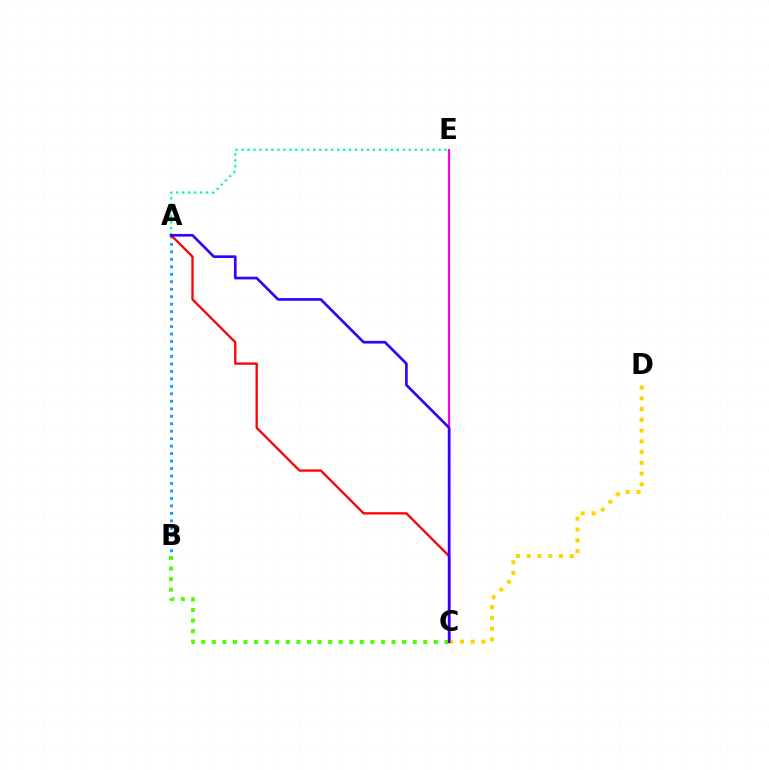{('A', 'B'): [{'color': '#009eff', 'line_style': 'dotted', 'thickness': 2.03}], ('C', 'E'): [{'color': '#ff00ed', 'line_style': 'solid', 'thickness': 1.58}], ('A', 'C'): [{'color': '#ff0000', 'line_style': 'solid', 'thickness': 1.66}, {'color': '#3700ff', 'line_style': 'solid', 'thickness': 1.93}], ('C', 'D'): [{'color': '#ffd500', 'line_style': 'dotted', 'thickness': 2.92}], ('A', 'E'): [{'color': '#00ff86', 'line_style': 'dotted', 'thickness': 1.62}], ('B', 'C'): [{'color': '#4fff00', 'line_style': 'dotted', 'thickness': 2.87}]}